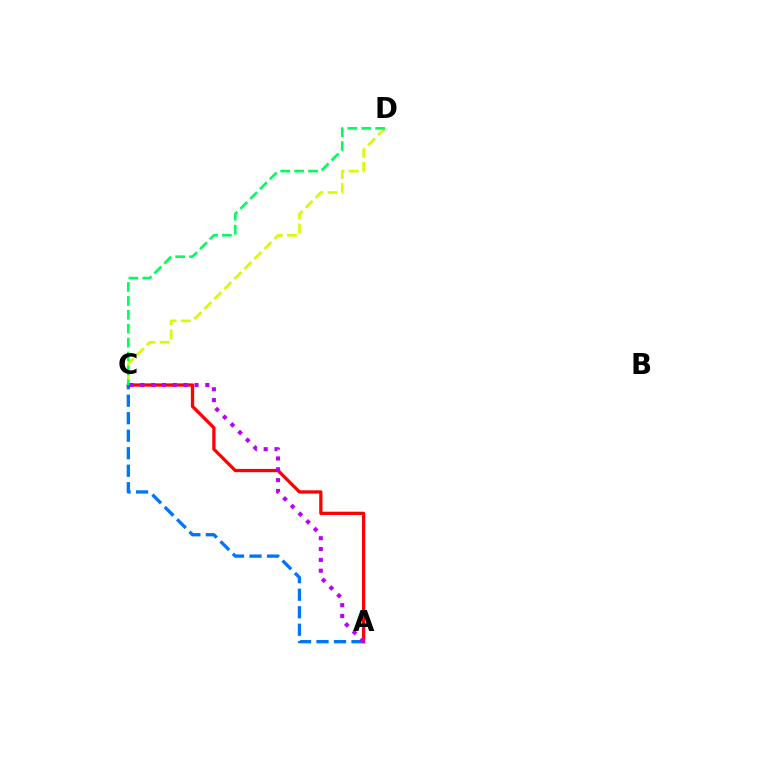{('A', 'C'): [{'color': '#ff0000', 'line_style': 'solid', 'thickness': 2.35}, {'color': '#0074ff', 'line_style': 'dashed', 'thickness': 2.38}, {'color': '#b900ff', 'line_style': 'dotted', 'thickness': 2.94}], ('C', 'D'): [{'color': '#d1ff00', 'line_style': 'dashed', 'thickness': 1.92}, {'color': '#00ff5c', 'line_style': 'dashed', 'thickness': 1.89}]}